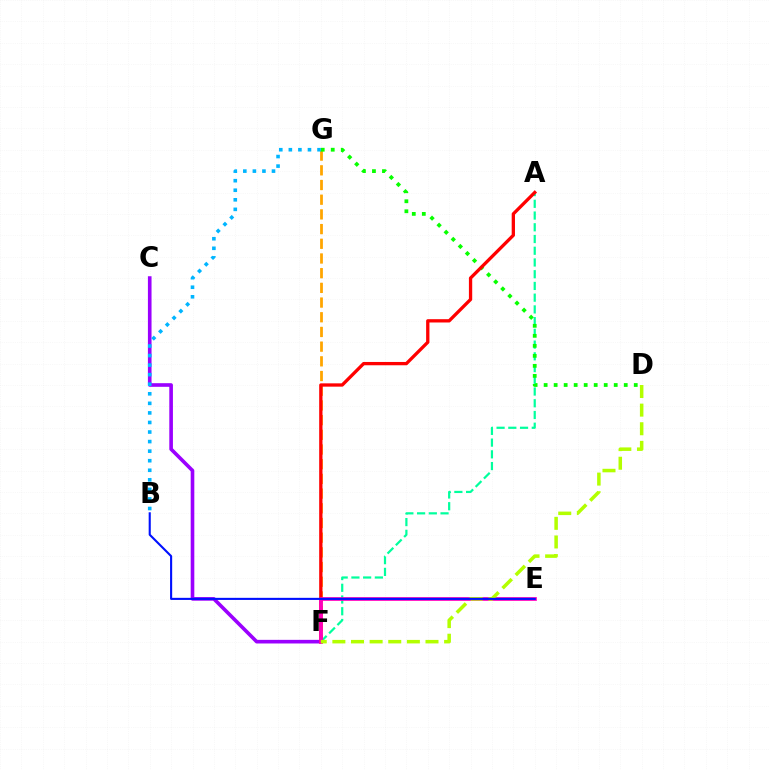{('F', 'G'): [{'color': '#ffa500', 'line_style': 'dashed', 'thickness': 2.0}], ('A', 'F'): [{'color': '#00ff9d', 'line_style': 'dashed', 'thickness': 1.59}, {'color': '#ff0000', 'line_style': 'solid', 'thickness': 2.38}], ('D', 'G'): [{'color': '#08ff00', 'line_style': 'dotted', 'thickness': 2.72}], ('C', 'F'): [{'color': '#9b00ff', 'line_style': 'solid', 'thickness': 2.61}], ('E', 'F'): [{'color': '#ff00bd', 'line_style': 'solid', 'thickness': 2.68}], ('B', 'G'): [{'color': '#00b5ff', 'line_style': 'dotted', 'thickness': 2.6}], ('D', 'F'): [{'color': '#b3ff00', 'line_style': 'dashed', 'thickness': 2.53}], ('B', 'E'): [{'color': '#0010ff', 'line_style': 'solid', 'thickness': 1.51}]}